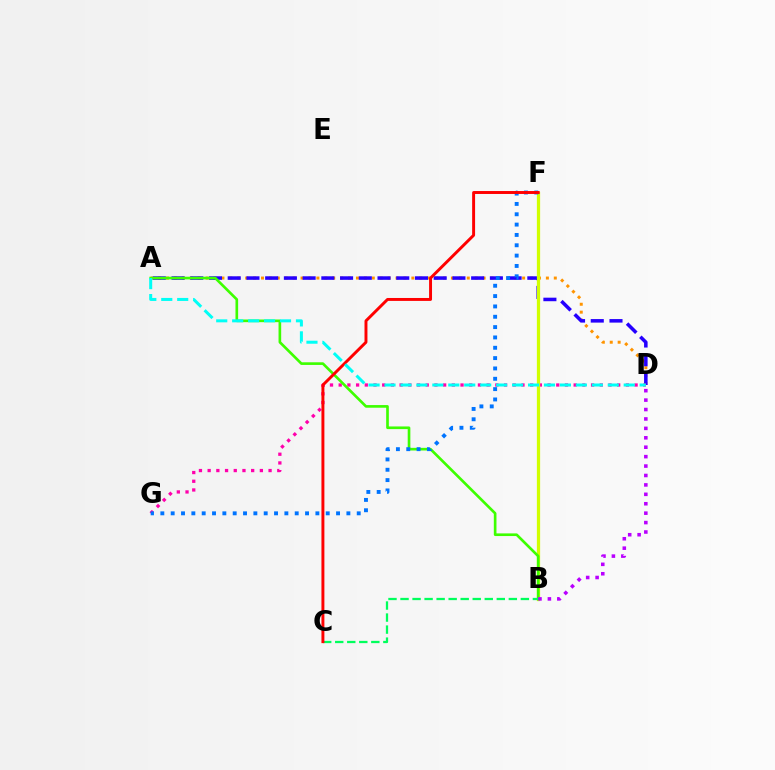{('A', 'D'): [{'color': '#ff9400', 'line_style': 'dotted', 'thickness': 2.15}, {'color': '#2500ff', 'line_style': 'dashed', 'thickness': 2.54}, {'color': '#00fff6', 'line_style': 'dashed', 'thickness': 2.17}], ('D', 'G'): [{'color': '#ff00ac', 'line_style': 'dotted', 'thickness': 2.36}], ('B', 'F'): [{'color': '#d1ff00', 'line_style': 'solid', 'thickness': 2.34}], ('A', 'B'): [{'color': '#3dff00', 'line_style': 'solid', 'thickness': 1.91}], ('F', 'G'): [{'color': '#0074ff', 'line_style': 'dotted', 'thickness': 2.81}], ('B', 'C'): [{'color': '#00ff5c', 'line_style': 'dashed', 'thickness': 1.63}], ('C', 'F'): [{'color': '#ff0000', 'line_style': 'solid', 'thickness': 2.11}], ('B', 'D'): [{'color': '#b900ff', 'line_style': 'dotted', 'thickness': 2.56}]}